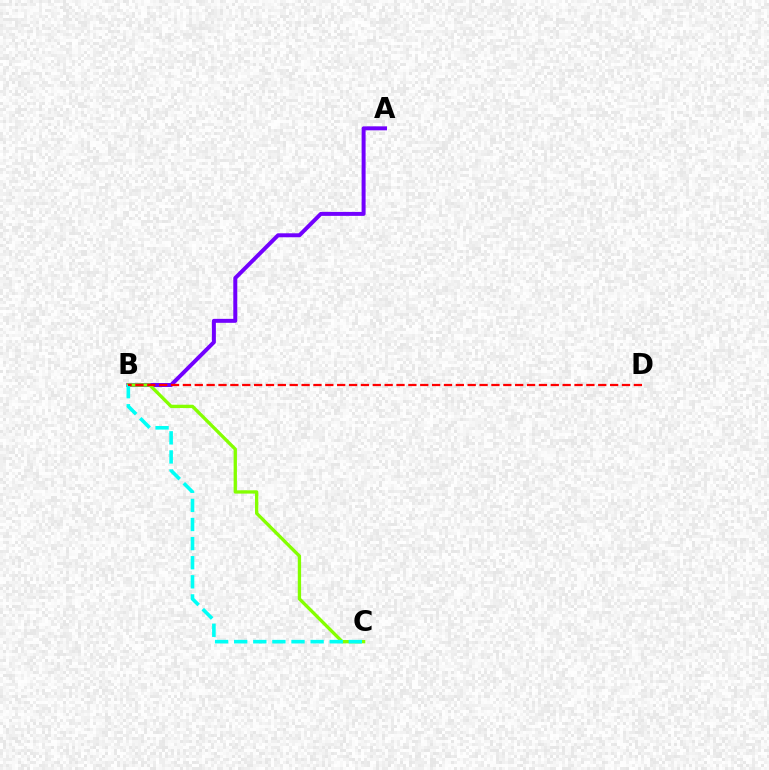{('A', 'B'): [{'color': '#7200ff', 'line_style': 'solid', 'thickness': 2.85}], ('B', 'C'): [{'color': '#84ff00', 'line_style': 'solid', 'thickness': 2.39}, {'color': '#00fff6', 'line_style': 'dashed', 'thickness': 2.6}], ('B', 'D'): [{'color': '#ff0000', 'line_style': 'dashed', 'thickness': 1.61}]}